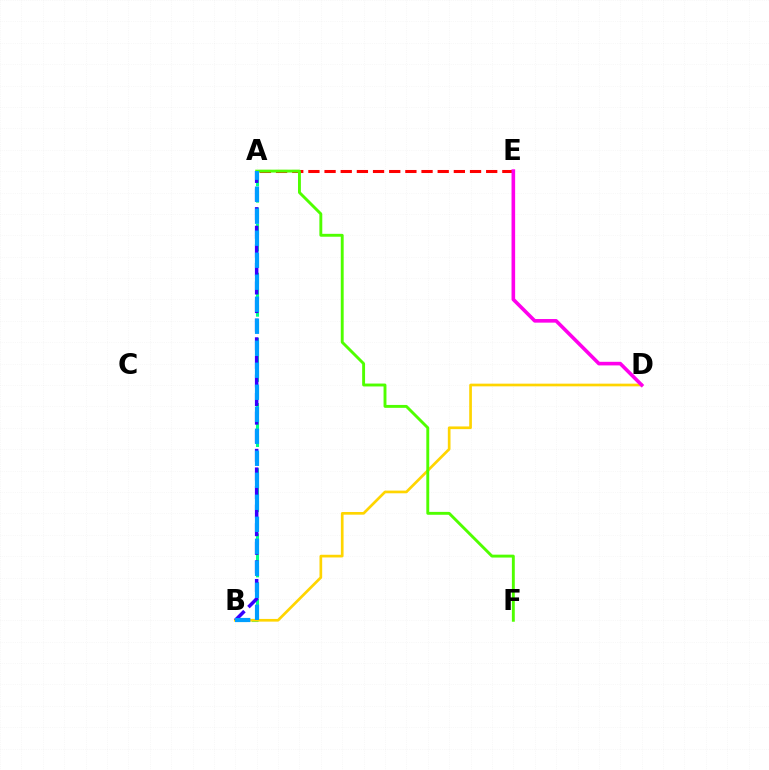{('A', 'B'): [{'color': '#00ff86', 'line_style': 'dashed', 'thickness': 2.21}, {'color': '#3700ff', 'line_style': 'dashed', 'thickness': 2.53}, {'color': '#009eff', 'line_style': 'dashed', 'thickness': 2.99}], ('A', 'E'): [{'color': '#ff0000', 'line_style': 'dashed', 'thickness': 2.2}], ('B', 'D'): [{'color': '#ffd500', 'line_style': 'solid', 'thickness': 1.94}], ('D', 'E'): [{'color': '#ff00ed', 'line_style': 'solid', 'thickness': 2.6}], ('A', 'F'): [{'color': '#4fff00', 'line_style': 'solid', 'thickness': 2.09}]}